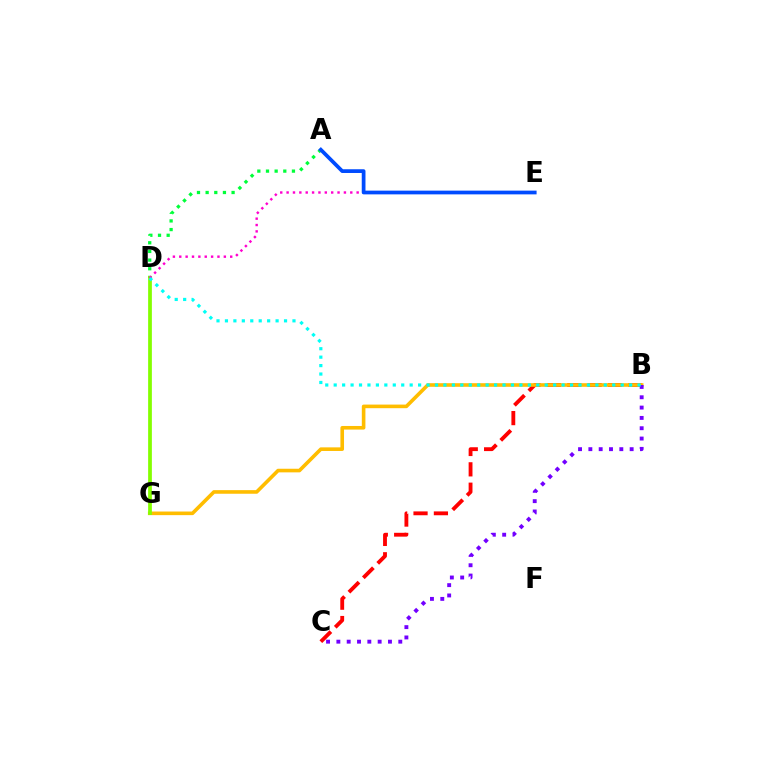{('B', 'C'): [{'color': '#ff0000', 'line_style': 'dashed', 'thickness': 2.77}, {'color': '#7200ff', 'line_style': 'dotted', 'thickness': 2.8}], ('B', 'G'): [{'color': '#ffbd00', 'line_style': 'solid', 'thickness': 2.6}], ('A', 'D'): [{'color': '#00ff39', 'line_style': 'dotted', 'thickness': 2.35}], ('D', 'G'): [{'color': '#84ff00', 'line_style': 'solid', 'thickness': 2.69}], ('D', 'E'): [{'color': '#ff00cf', 'line_style': 'dotted', 'thickness': 1.73}], ('A', 'E'): [{'color': '#004bff', 'line_style': 'solid', 'thickness': 2.69}], ('B', 'D'): [{'color': '#00fff6', 'line_style': 'dotted', 'thickness': 2.29}]}